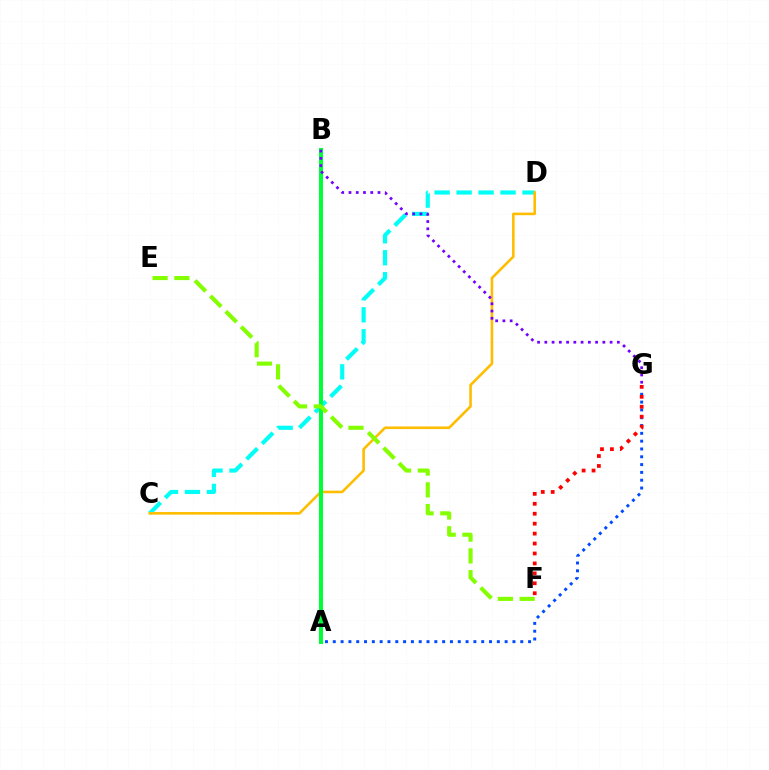{('A', 'G'): [{'color': '#004bff', 'line_style': 'dotted', 'thickness': 2.12}], ('A', 'B'): [{'color': '#ff00cf', 'line_style': 'dotted', 'thickness': 2.89}, {'color': '#00ff39', 'line_style': 'solid', 'thickness': 2.92}], ('C', 'D'): [{'color': '#00fff6', 'line_style': 'dashed', 'thickness': 2.98}, {'color': '#ffbd00', 'line_style': 'solid', 'thickness': 1.87}], ('F', 'G'): [{'color': '#ff0000', 'line_style': 'dotted', 'thickness': 2.7}], ('B', 'G'): [{'color': '#7200ff', 'line_style': 'dotted', 'thickness': 1.97}], ('E', 'F'): [{'color': '#84ff00', 'line_style': 'dashed', 'thickness': 2.96}]}